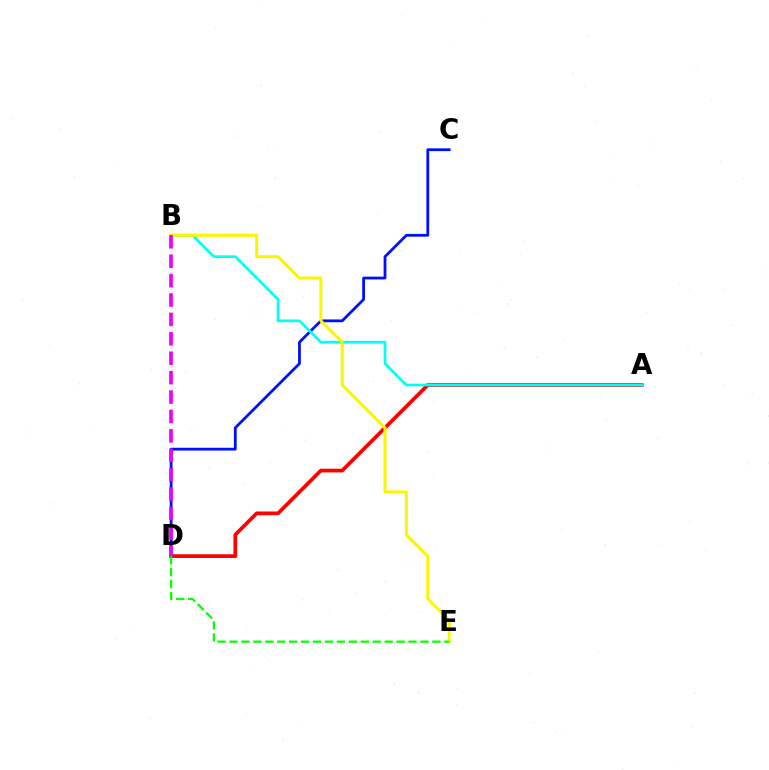{('A', 'D'): [{'color': '#ff0000', 'line_style': 'solid', 'thickness': 2.67}], ('C', 'D'): [{'color': '#0010ff', 'line_style': 'solid', 'thickness': 2.01}], ('A', 'B'): [{'color': '#00fff6', 'line_style': 'solid', 'thickness': 1.95}], ('B', 'E'): [{'color': '#fcf500', 'line_style': 'solid', 'thickness': 2.17}], ('B', 'D'): [{'color': '#ee00ff', 'line_style': 'dashed', 'thickness': 2.64}], ('D', 'E'): [{'color': '#08ff00', 'line_style': 'dashed', 'thickness': 1.62}]}